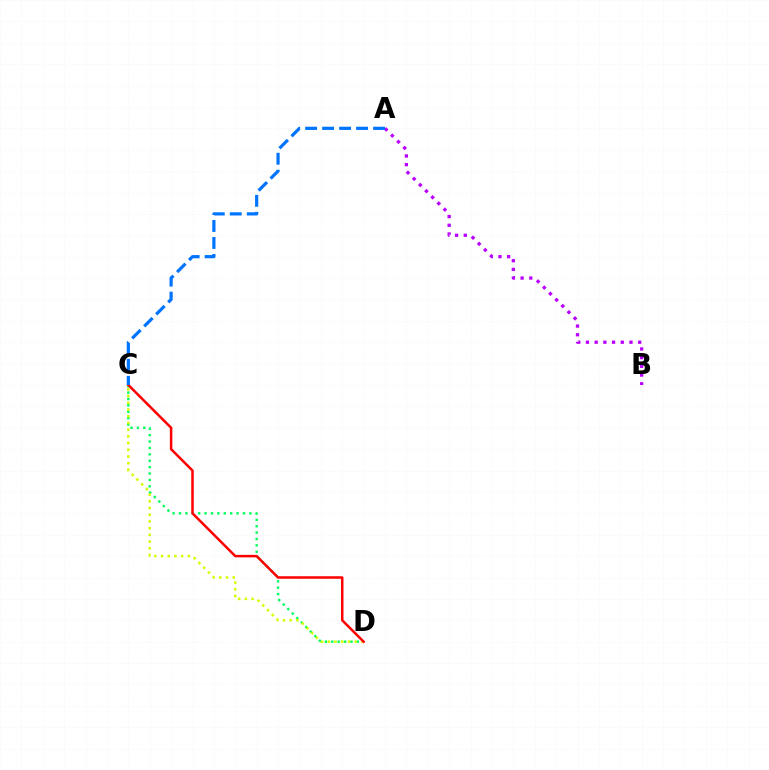{('C', 'D'): [{'color': '#00ff5c', 'line_style': 'dotted', 'thickness': 1.74}, {'color': '#d1ff00', 'line_style': 'dotted', 'thickness': 1.82}, {'color': '#ff0000', 'line_style': 'solid', 'thickness': 1.81}], ('A', 'B'): [{'color': '#b900ff', 'line_style': 'dotted', 'thickness': 2.37}], ('A', 'C'): [{'color': '#0074ff', 'line_style': 'dashed', 'thickness': 2.31}]}